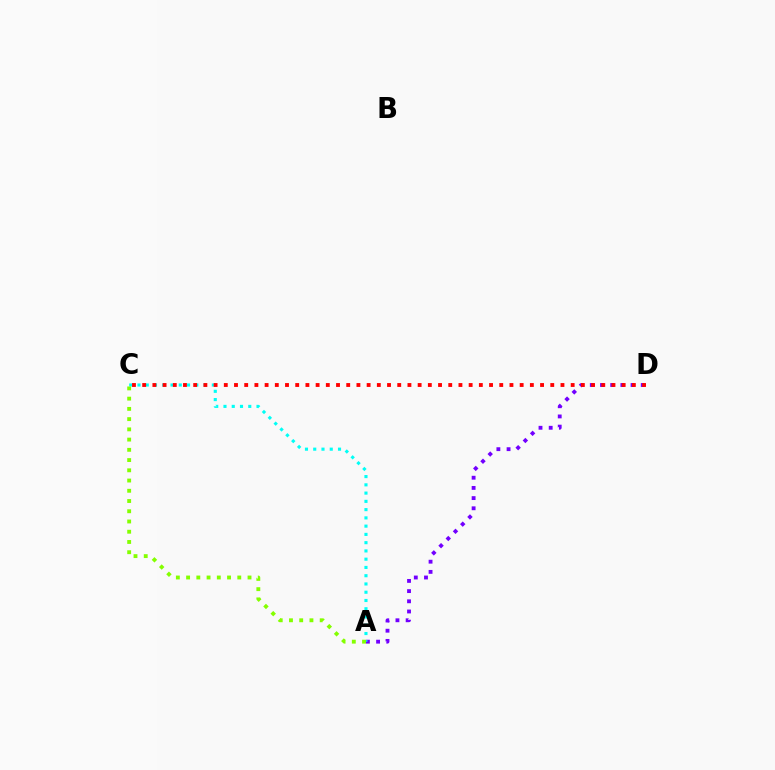{('A', 'D'): [{'color': '#7200ff', 'line_style': 'dotted', 'thickness': 2.77}], ('A', 'C'): [{'color': '#00fff6', 'line_style': 'dotted', 'thickness': 2.24}, {'color': '#84ff00', 'line_style': 'dotted', 'thickness': 2.78}], ('C', 'D'): [{'color': '#ff0000', 'line_style': 'dotted', 'thickness': 2.77}]}